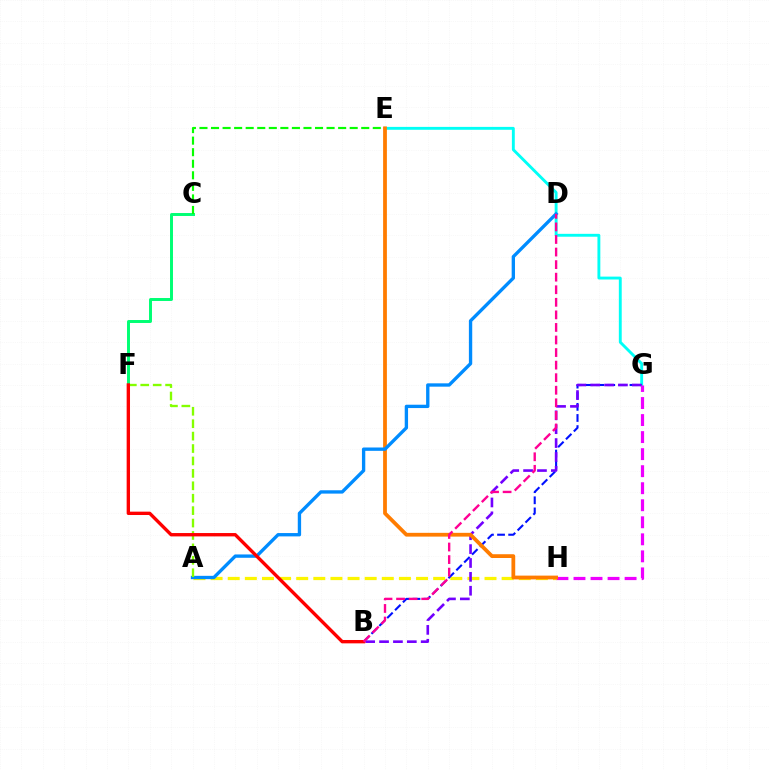{('A', 'H'): [{'color': '#fcf500', 'line_style': 'dashed', 'thickness': 2.33}], ('E', 'G'): [{'color': '#00fff6', 'line_style': 'solid', 'thickness': 2.08}], ('C', 'F'): [{'color': '#00ff74', 'line_style': 'solid', 'thickness': 2.13}], ('B', 'G'): [{'color': '#0010ff', 'line_style': 'dashed', 'thickness': 1.51}, {'color': '#7200ff', 'line_style': 'dashed', 'thickness': 1.89}], ('C', 'E'): [{'color': '#08ff00', 'line_style': 'dashed', 'thickness': 1.57}], ('G', 'H'): [{'color': '#ee00ff', 'line_style': 'dashed', 'thickness': 2.31}], ('E', 'H'): [{'color': '#ff7c00', 'line_style': 'solid', 'thickness': 2.72}], ('A', 'D'): [{'color': '#008cff', 'line_style': 'solid', 'thickness': 2.4}], ('A', 'F'): [{'color': '#84ff00', 'line_style': 'dashed', 'thickness': 1.69}], ('B', 'F'): [{'color': '#ff0000', 'line_style': 'solid', 'thickness': 2.42}], ('B', 'D'): [{'color': '#ff0094', 'line_style': 'dashed', 'thickness': 1.71}]}